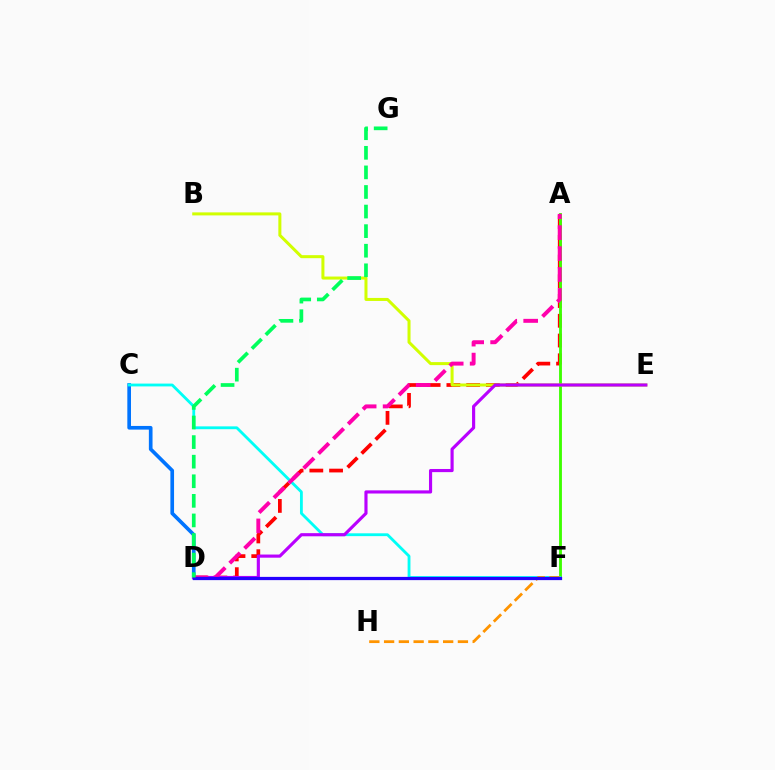{('C', 'D'): [{'color': '#0074ff', 'line_style': 'solid', 'thickness': 2.64}], ('A', 'D'): [{'color': '#ff0000', 'line_style': 'dashed', 'thickness': 2.68}, {'color': '#ff00ac', 'line_style': 'dashed', 'thickness': 2.84}], ('A', 'F'): [{'color': '#3dff00', 'line_style': 'solid', 'thickness': 2.05}], ('B', 'E'): [{'color': '#d1ff00', 'line_style': 'solid', 'thickness': 2.17}], ('C', 'F'): [{'color': '#00fff6', 'line_style': 'solid', 'thickness': 2.04}], ('F', 'H'): [{'color': '#ff9400', 'line_style': 'dashed', 'thickness': 2.01}], ('D', 'E'): [{'color': '#b900ff', 'line_style': 'solid', 'thickness': 2.26}], ('D', 'F'): [{'color': '#2500ff', 'line_style': 'solid', 'thickness': 2.33}], ('D', 'G'): [{'color': '#00ff5c', 'line_style': 'dashed', 'thickness': 2.66}]}